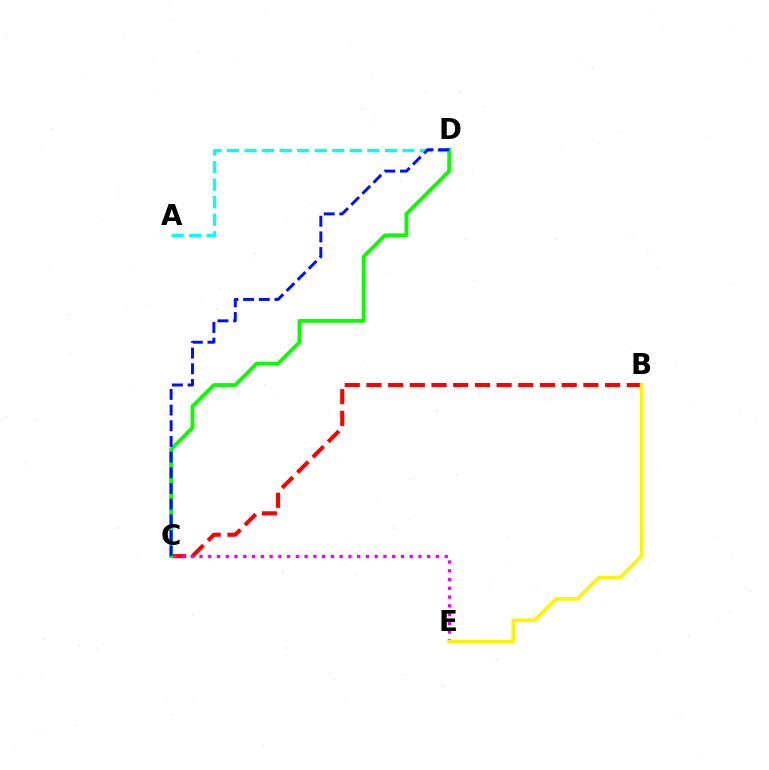{('A', 'D'): [{'color': '#00fff6', 'line_style': 'dashed', 'thickness': 2.38}], ('B', 'C'): [{'color': '#ff0000', 'line_style': 'dashed', 'thickness': 2.95}], ('C', 'E'): [{'color': '#ee00ff', 'line_style': 'dotted', 'thickness': 2.38}], ('B', 'E'): [{'color': '#fcf500', 'line_style': 'solid', 'thickness': 2.66}], ('C', 'D'): [{'color': '#08ff00', 'line_style': 'solid', 'thickness': 2.77}, {'color': '#0010ff', 'line_style': 'dashed', 'thickness': 2.13}]}